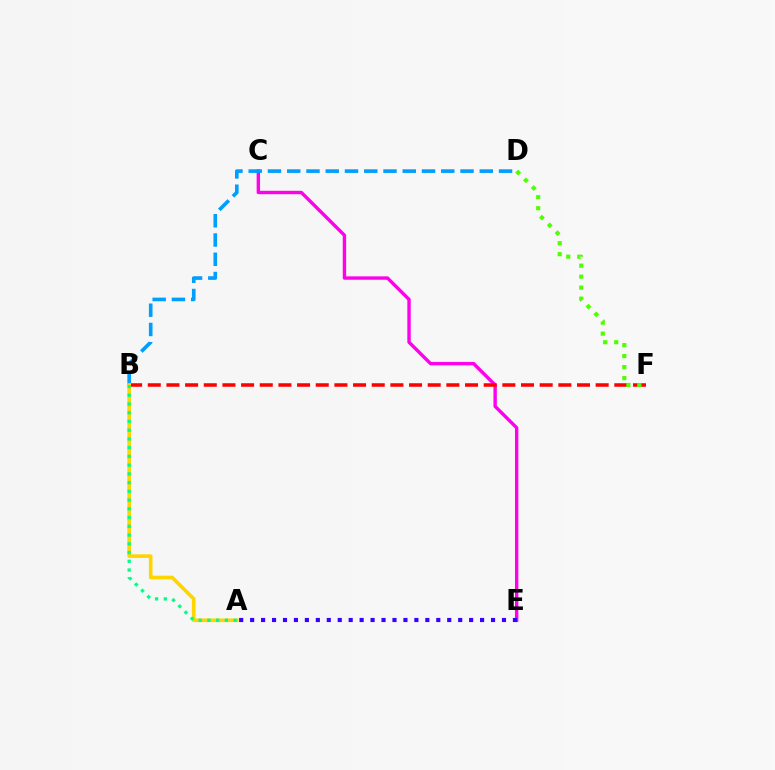{('C', 'E'): [{'color': '#ff00ed', 'line_style': 'solid', 'thickness': 2.44}], ('B', 'F'): [{'color': '#ff0000', 'line_style': 'dashed', 'thickness': 2.54}], ('B', 'D'): [{'color': '#009eff', 'line_style': 'dashed', 'thickness': 2.62}], ('A', 'B'): [{'color': '#ffd500', 'line_style': 'solid', 'thickness': 2.62}, {'color': '#00ff86', 'line_style': 'dotted', 'thickness': 2.37}], ('A', 'E'): [{'color': '#3700ff', 'line_style': 'dotted', 'thickness': 2.98}], ('D', 'F'): [{'color': '#4fff00', 'line_style': 'dotted', 'thickness': 2.99}]}